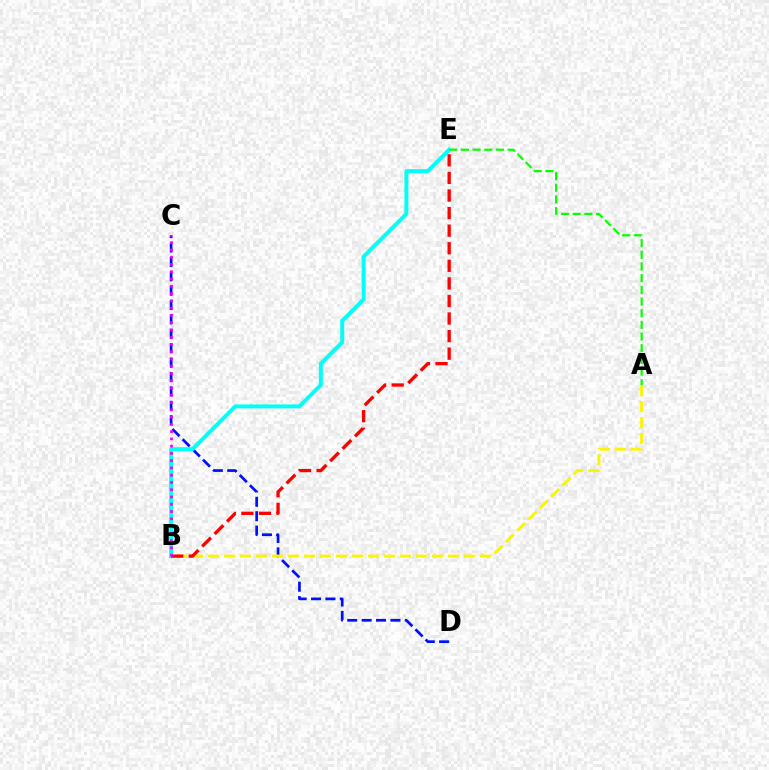{('C', 'D'): [{'color': '#0010ff', 'line_style': 'dashed', 'thickness': 1.96}], ('B', 'E'): [{'color': '#00fff6', 'line_style': 'solid', 'thickness': 2.85}, {'color': '#ff0000', 'line_style': 'dashed', 'thickness': 2.39}], ('A', 'B'): [{'color': '#fcf500', 'line_style': 'dashed', 'thickness': 2.17}], ('A', 'E'): [{'color': '#08ff00', 'line_style': 'dashed', 'thickness': 1.59}], ('B', 'C'): [{'color': '#ee00ff', 'line_style': 'dotted', 'thickness': 1.97}]}